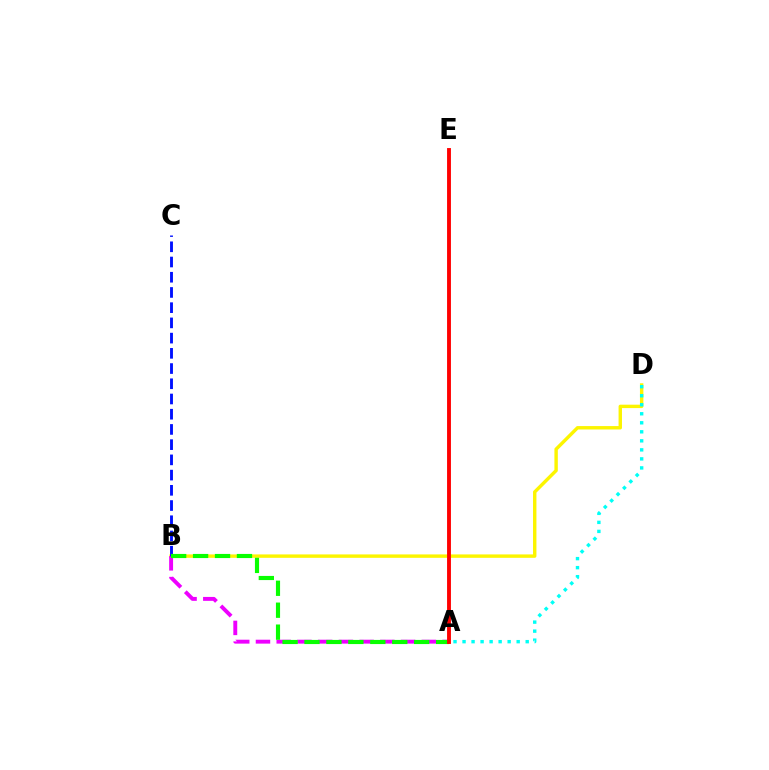{('B', 'D'): [{'color': '#fcf500', 'line_style': 'solid', 'thickness': 2.45}], ('A', 'B'): [{'color': '#ee00ff', 'line_style': 'dashed', 'thickness': 2.82}, {'color': '#08ff00', 'line_style': 'dashed', 'thickness': 2.98}], ('B', 'C'): [{'color': '#0010ff', 'line_style': 'dashed', 'thickness': 2.07}], ('A', 'E'): [{'color': '#ff0000', 'line_style': 'solid', 'thickness': 2.79}], ('A', 'D'): [{'color': '#00fff6', 'line_style': 'dotted', 'thickness': 2.45}]}